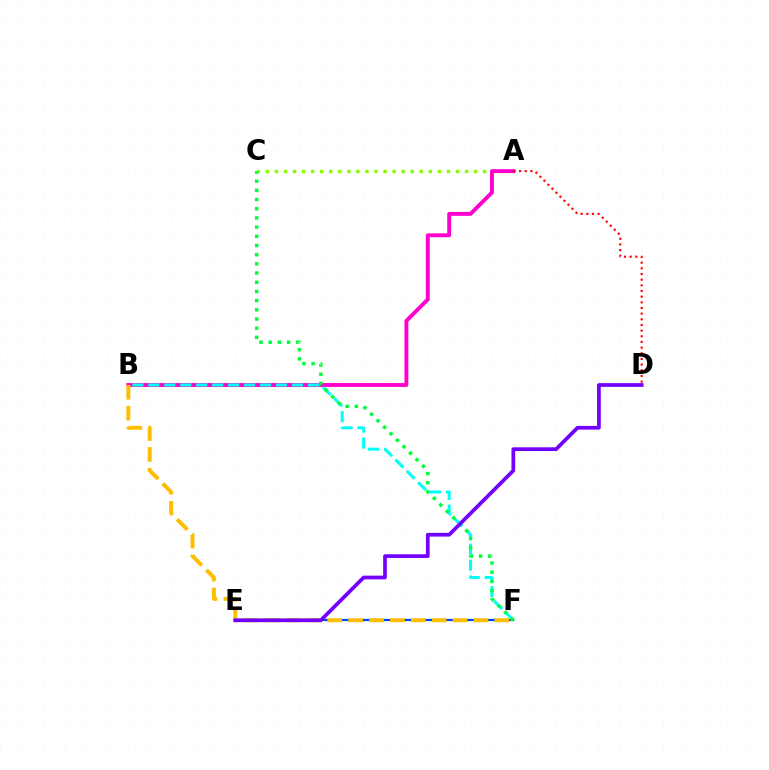{('A', 'C'): [{'color': '#84ff00', 'line_style': 'dotted', 'thickness': 2.46}], ('A', 'B'): [{'color': '#ff00cf', 'line_style': 'solid', 'thickness': 2.8}], ('A', 'D'): [{'color': '#ff0000', 'line_style': 'dotted', 'thickness': 1.54}], ('E', 'F'): [{'color': '#004bff', 'line_style': 'solid', 'thickness': 1.62}], ('B', 'F'): [{'color': '#ffbd00', 'line_style': 'dashed', 'thickness': 2.84}, {'color': '#00fff6', 'line_style': 'dashed', 'thickness': 2.17}], ('C', 'F'): [{'color': '#00ff39', 'line_style': 'dotted', 'thickness': 2.5}], ('D', 'E'): [{'color': '#7200ff', 'line_style': 'solid', 'thickness': 2.68}]}